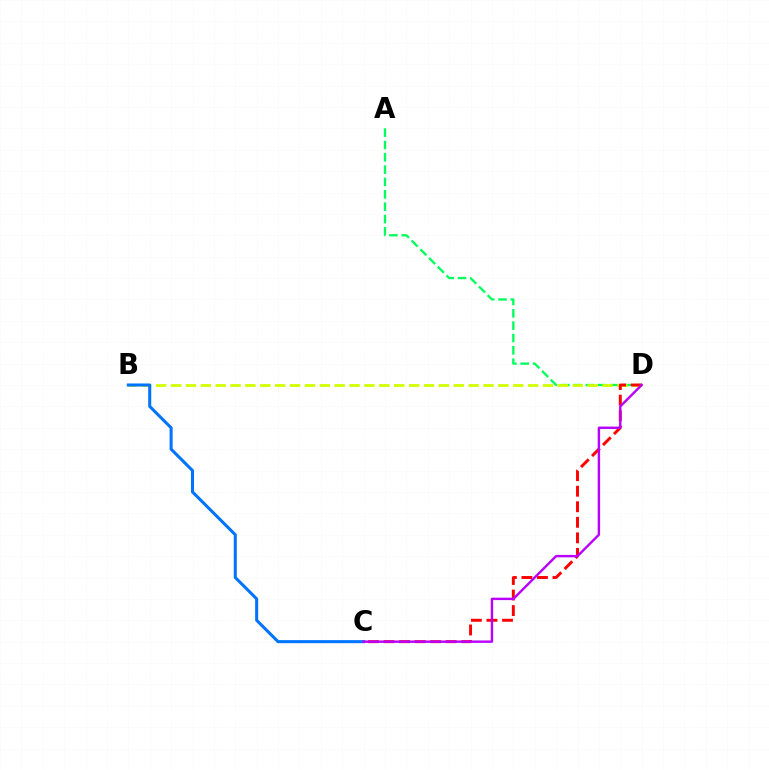{('A', 'D'): [{'color': '#00ff5c', 'line_style': 'dashed', 'thickness': 1.68}], ('B', 'D'): [{'color': '#d1ff00', 'line_style': 'dashed', 'thickness': 2.02}], ('C', 'D'): [{'color': '#ff0000', 'line_style': 'dashed', 'thickness': 2.11}, {'color': '#b900ff', 'line_style': 'solid', 'thickness': 1.74}], ('B', 'C'): [{'color': '#0074ff', 'line_style': 'solid', 'thickness': 2.2}]}